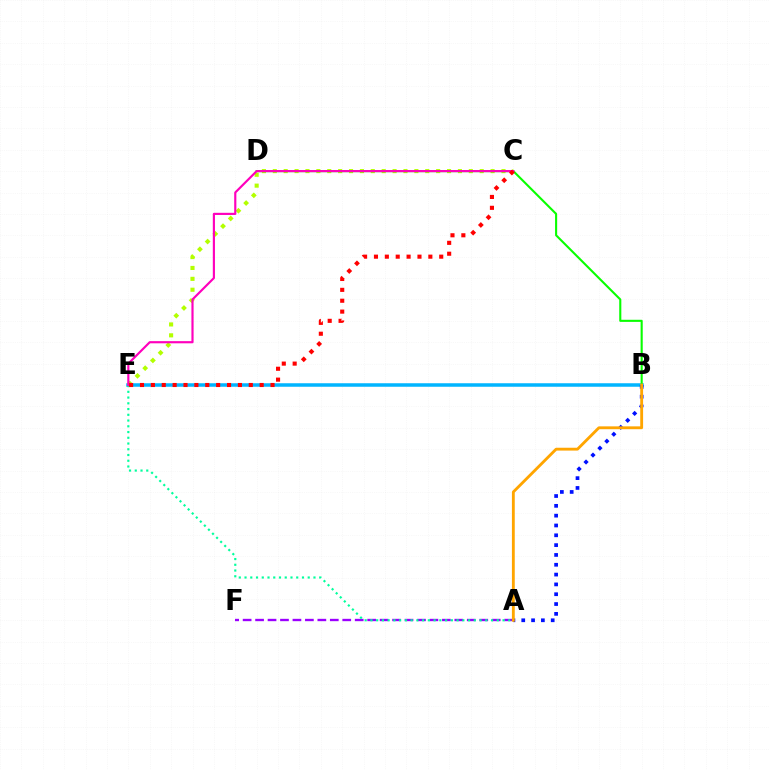{('A', 'F'): [{'color': '#9b00ff', 'line_style': 'dashed', 'thickness': 1.69}], ('B', 'E'): [{'color': '#00b5ff', 'line_style': 'solid', 'thickness': 2.52}], ('C', 'E'): [{'color': '#b3ff00', 'line_style': 'dotted', 'thickness': 2.96}, {'color': '#ff00bd', 'line_style': 'solid', 'thickness': 1.56}, {'color': '#ff0000', 'line_style': 'dotted', 'thickness': 2.96}], ('A', 'E'): [{'color': '#00ff9d', 'line_style': 'dotted', 'thickness': 1.56}], ('B', 'D'): [{'color': '#08ff00', 'line_style': 'solid', 'thickness': 1.51}], ('A', 'B'): [{'color': '#0010ff', 'line_style': 'dotted', 'thickness': 2.67}, {'color': '#ffa500', 'line_style': 'solid', 'thickness': 2.05}]}